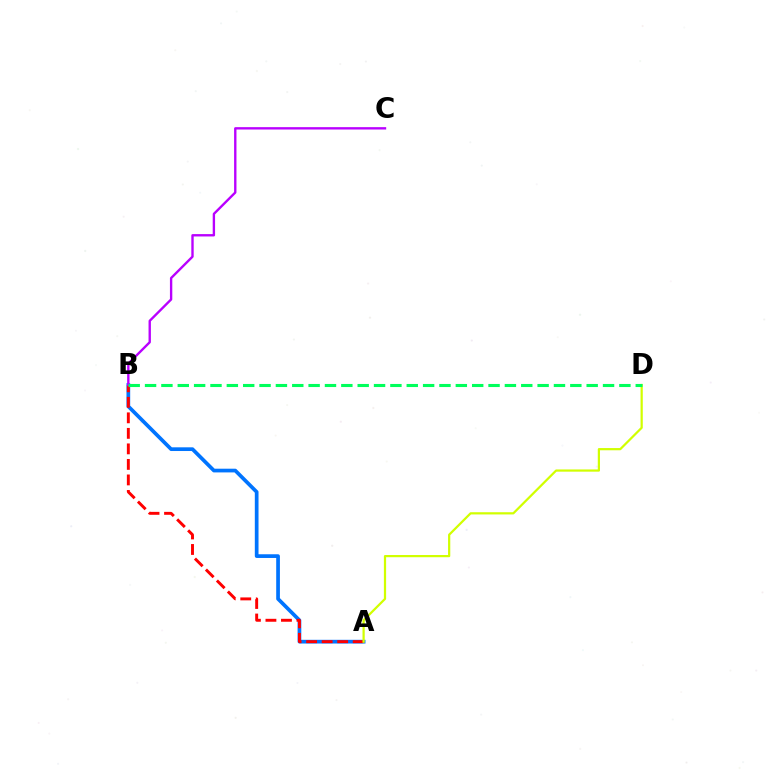{('A', 'B'): [{'color': '#0074ff', 'line_style': 'solid', 'thickness': 2.67}, {'color': '#ff0000', 'line_style': 'dashed', 'thickness': 2.11}], ('B', 'C'): [{'color': '#b900ff', 'line_style': 'solid', 'thickness': 1.7}], ('A', 'D'): [{'color': '#d1ff00', 'line_style': 'solid', 'thickness': 1.6}], ('B', 'D'): [{'color': '#00ff5c', 'line_style': 'dashed', 'thickness': 2.22}]}